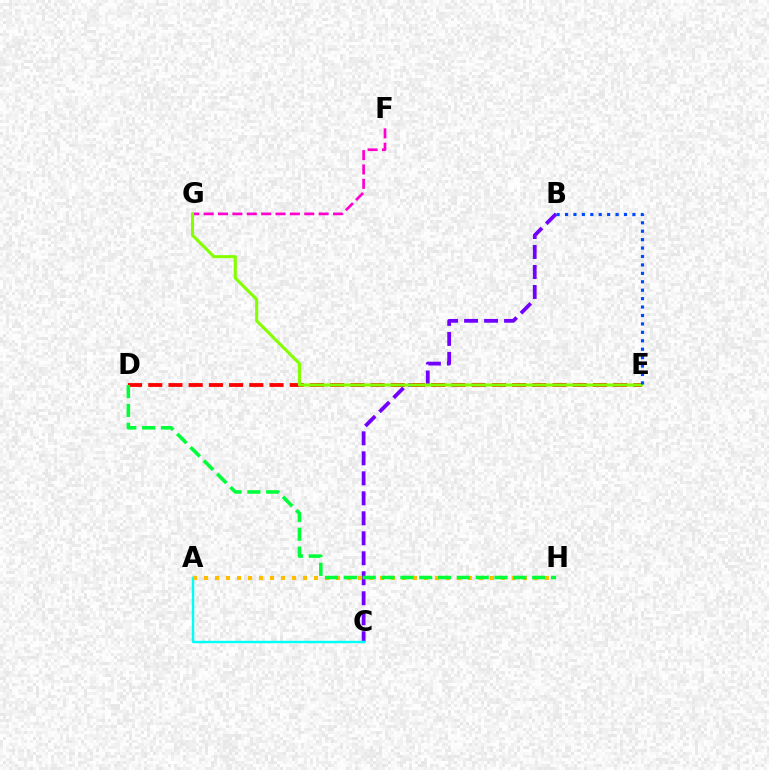{('F', 'G'): [{'color': '#ff00cf', 'line_style': 'dashed', 'thickness': 1.95}], ('B', 'C'): [{'color': '#7200ff', 'line_style': 'dashed', 'thickness': 2.72}], ('D', 'E'): [{'color': '#ff0000', 'line_style': 'dashed', 'thickness': 2.75}], ('A', 'C'): [{'color': '#00fff6', 'line_style': 'solid', 'thickness': 1.74}], ('A', 'H'): [{'color': '#ffbd00', 'line_style': 'dotted', 'thickness': 2.99}], ('E', 'G'): [{'color': '#84ff00', 'line_style': 'solid', 'thickness': 2.23}], ('D', 'H'): [{'color': '#00ff39', 'line_style': 'dashed', 'thickness': 2.56}], ('B', 'E'): [{'color': '#004bff', 'line_style': 'dotted', 'thickness': 2.29}]}